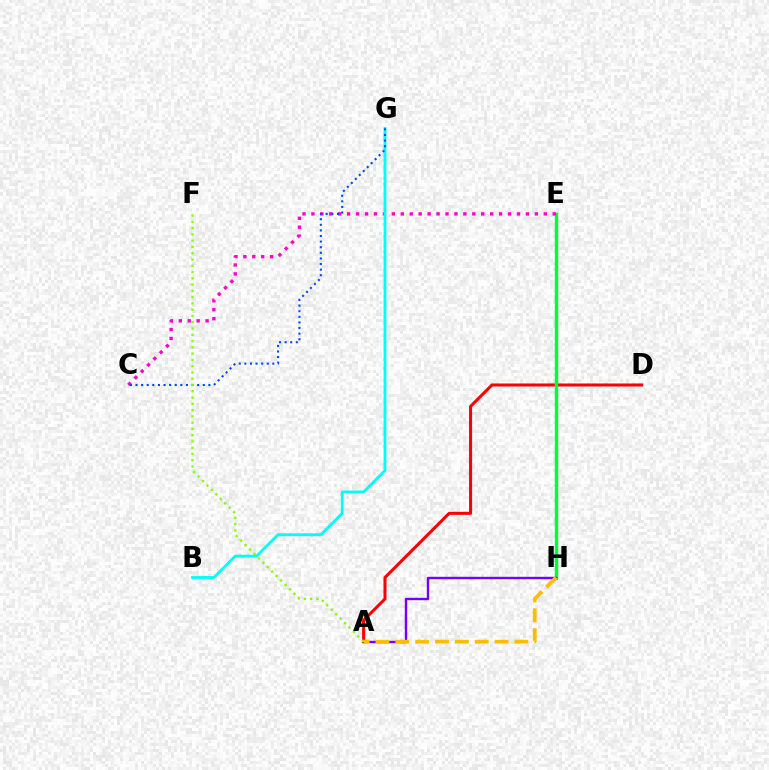{('A', 'D'): [{'color': '#ff0000', 'line_style': 'solid', 'thickness': 2.19}], ('E', 'H'): [{'color': '#00ff39', 'line_style': 'solid', 'thickness': 2.46}], ('C', 'E'): [{'color': '#ff00cf', 'line_style': 'dotted', 'thickness': 2.43}], ('B', 'G'): [{'color': '#00fff6', 'line_style': 'solid', 'thickness': 2.04}], ('A', 'H'): [{'color': '#7200ff', 'line_style': 'solid', 'thickness': 1.72}, {'color': '#ffbd00', 'line_style': 'dashed', 'thickness': 2.7}], ('C', 'G'): [{'color': '#004bff', 'line_style': 'dotted', 'thickness': 1.52}], ('A', 'F'): [{'color': '#84ff00', 'line_style': 'dotted', 'thickness': 1.71}]}